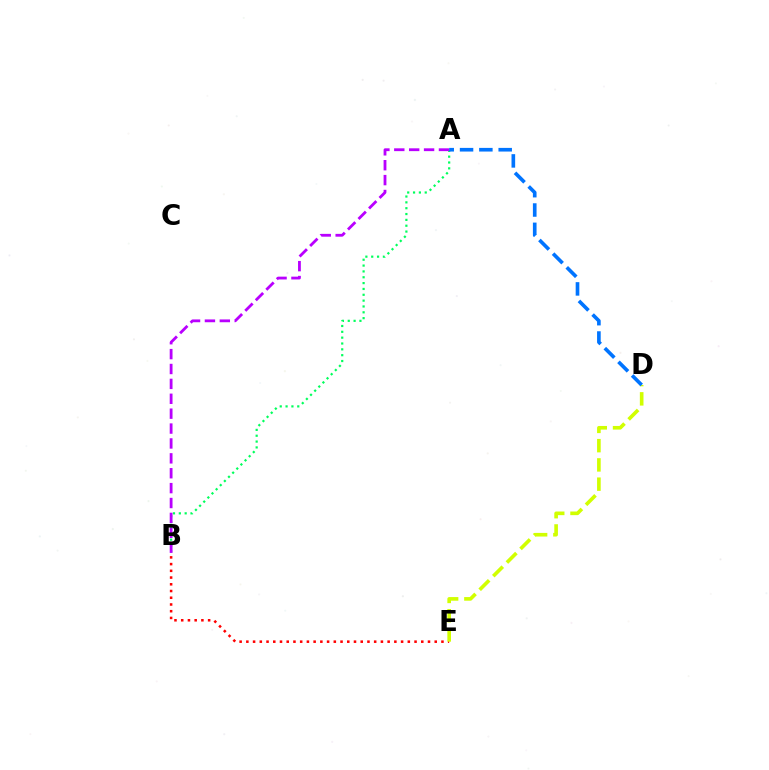{('A', 'B'): [{'color': '#00ff5c', 'line_style': 'dotted', 'thickness': 1.59}, {'color': '#b900ff', 'line_style': 'dashed', 'thickness': 2.02}], ('B', 'E'): [{'color': '#ff0000', 'line_style': 'dotted', 'thickness': 1.83}], ('D', 'E'): [{'color': '#d1ff00', 'line_style': 'dashed', 'thickness': 2.62}], ('A', 'D'): [{'color': '#0074ff', 'line_style': 'dashed', 'thickness': 2.62}]}